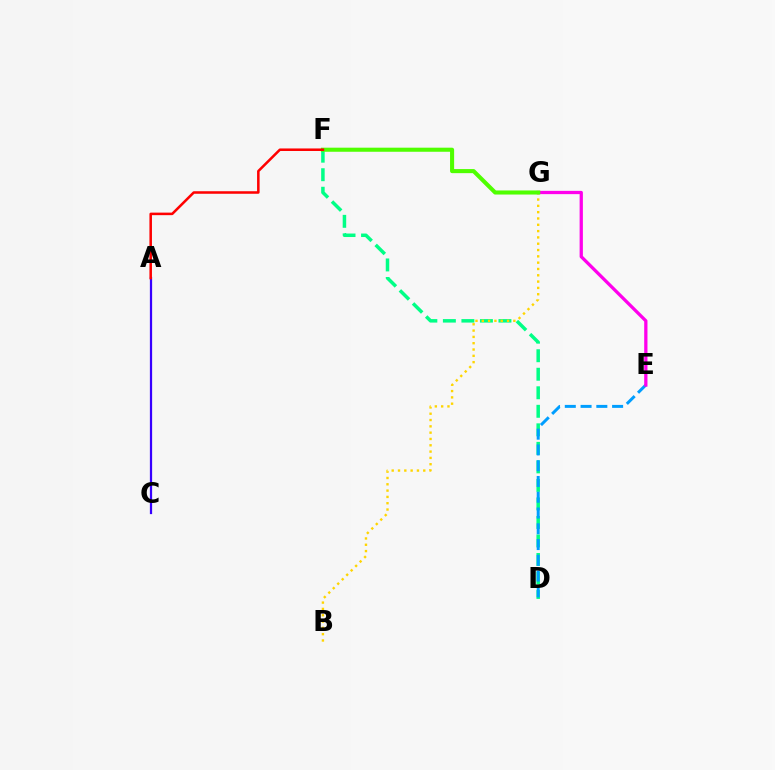{('D', 'F'): [{'color': '#00ff86', 'line_style': 'dashed', 'thickness': 2.52}], ('A', 'C'): [{'color': '#3700ff', 'line_style': 'solid', 'thickness': 1.61}], ('B', 'G'): [{'color': '#ffd500', 'line_style': 'dotted', 'thickness': 1.72}], ('D', 'E'): [{'color': '#009eff', 'line_style': 'dashed', 'thickness': 2.14}], ('E', 'G'): [{'color': '#ff00ed', 'line_style': 'solid', 'thickness': 2.36}], ('F', 'G'): [{'color': '#4fff00', 'line_style': 'solid', 'thickness': 2.94}], ('A', 'F'): [{'color': '#ff0000', 'line_style': 'solid', 'thickness': 1.82}]}